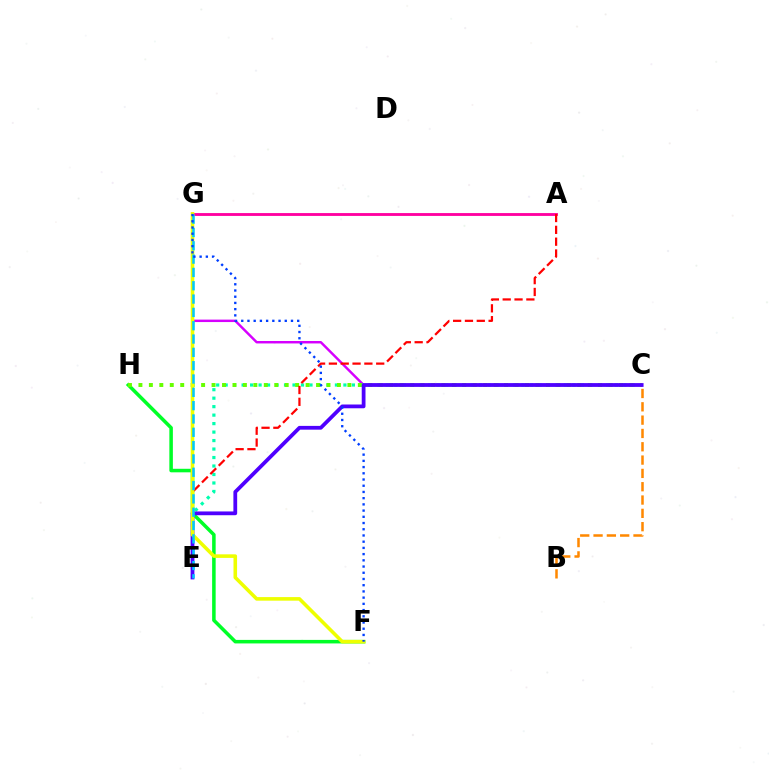{('C', 'G'): [{'color': '#d600ff', 'line_style': 'solid', 'thickness': 1.76}], ('C', 'E'): [{'color': '#00ffaf', 'line_style': 'dotted', 'thickness': 2.3}, {'color': '#4f00ff', 'line_style': 'solid', 'thickness': 2.71}], ('A', 'G'): [{'color': '#ff00a0', 'line_style': 'solid', 'thickness': 2.05}], ('F', 'H'): [{'color': '#00ff27', 'line_style': 'solid', 'thickness': 2.54}], ('C', 'H'): [{'color': '#66ff00', 'line_style': 'dotted', 'thickness': 2.84}], ('A', 'E'): [{'color': '#ff0000', 'line_style': 'dashed', 'thickness': 1.61}], ('F', 'G'): [{'color': '#eeff00', 'line_style': 'solid', 'thickness': 2.58}, {'color': '#003fff', 'line_style': 'dotted', 'thickness': 1.69}], ('B', 'C'): [{'color': '#ff8800', 'line_style': 'dashed', 'thickness': 1.81}], ('E', 'G'): [{'color': '#00c7ff', 'line_style': 'dashed', 'thickness': 1.81}]}